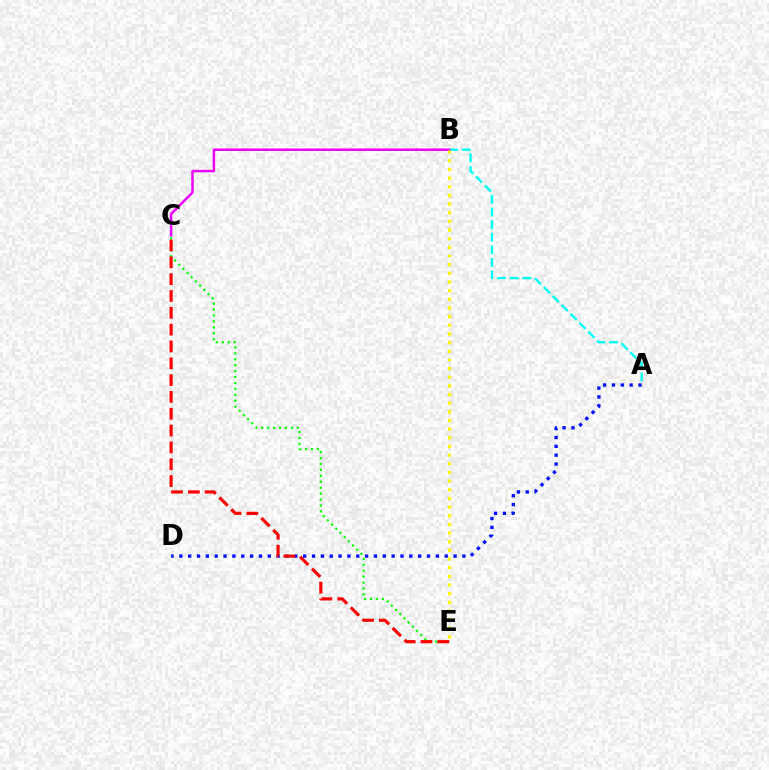{('A', 'B'): [{'color': '#00fff6', 'line_style': 'dashed', 'thickness': 1.71}], ('A', 'D'): [{'color': '#0010ff', 'line_style': 'dotted', 'thickness': 2.4}], ('B', 'C'): [{'color': '#ee00ff', 'line_style': 'solid', 'thickness': 1.79}], ('C', 'E'): [{'color': '#08ff00', 'line_style': 'dotted', 'thickness': 1.61}, {'color': '#ff0000', 'line_style': 'dashed', 'thickness': 2.29}], ('B', 'E'): [{'color': '#fcf500', 'line_style': 'dotted', 'thickness': 2.35}]}